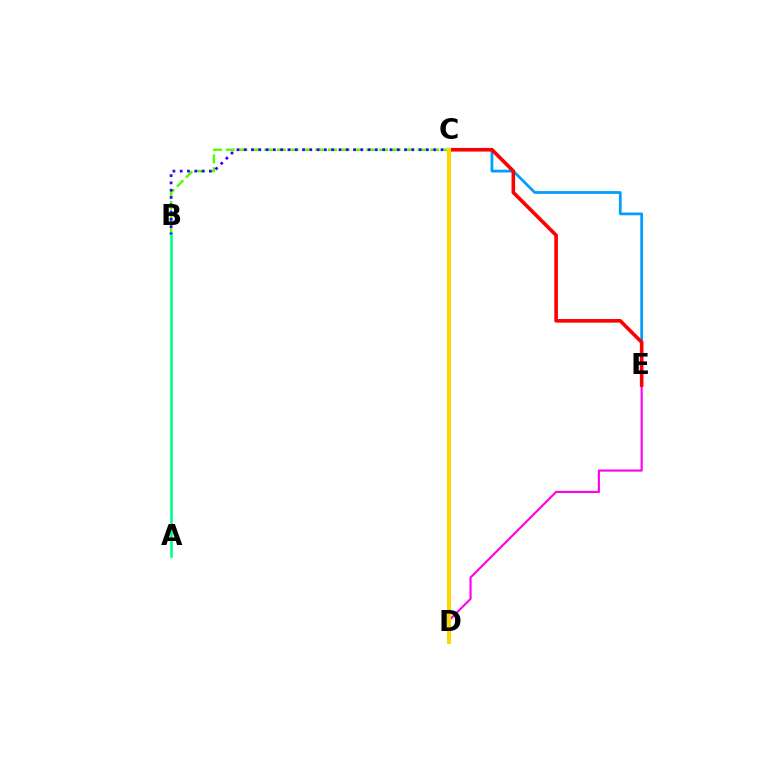{('D', 'E'): [{'color': '#ff00ed', 'line_style': 'solid', 'thickness': 1.52}], ('C', 'E'): [{'color': '#009eff', 'line_style': 'solid', 'thickness': 1.99}, {'color': '#ff0000', 'line_style': 'solid', 'thickness': 2.6}], ('B', 'C'): [{'color': '#4fff00', 'line_style': 'dashed', 'thickness': 1.74}, {'color': '#3700ff', 'line_style': 'dotted', 'thickness': 1.98}], ('C', 'D'): [{'color': '#ffd500', 'line_style': 'solid', 'thickness': 2.9}], ('A', 'B'): [{'color': '#00ff86', 'line_style': 'solid', 'thickness': 1.89}]}